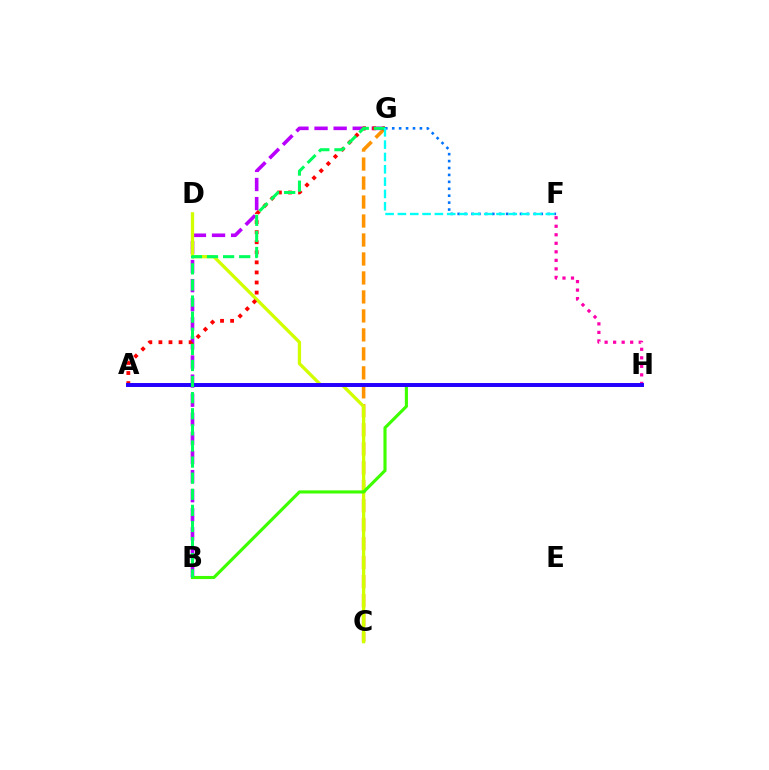{('C', 'G'): [{'color': '#ff9400', 'line_style': 'dashed', 'thickness': 2.58}], ('F', 'G'): [{'color': '#0074ff', 'line_style': 'dotted', 'thickness': 1.88}, {'color': '#00fff6', 'line_style': 'dashed', 'thickness': 1.67}], ('B', 'G'): [{'color': '#b900ff', 'line_style': 'dashed', 'thickness': 2.59}, {'color': '#00ff5c', 'line_style': 'dashed', 'thickness': 2.19}], ('C', 'D'): [{'color': '#d1ff00', 'line_style': 'solid', 'thickness': 2.37}], ('B', 'H'): [{'color': '#3dff00', 'line_style': 'solid', 'thickness': 2.24}], ('A', 'G'): [{'color': '#ff0000', 'line_style': 'dotted', 'thickness': 2.74}], ('F', 'H'): [{'color': '#ff00ac', 'line_style': 'dotted', 'thickness': 2.32}], ('A', 'H'): [{'color': '#2500ff', 'line_style': 'solid', 'thickness': 2.84}]}